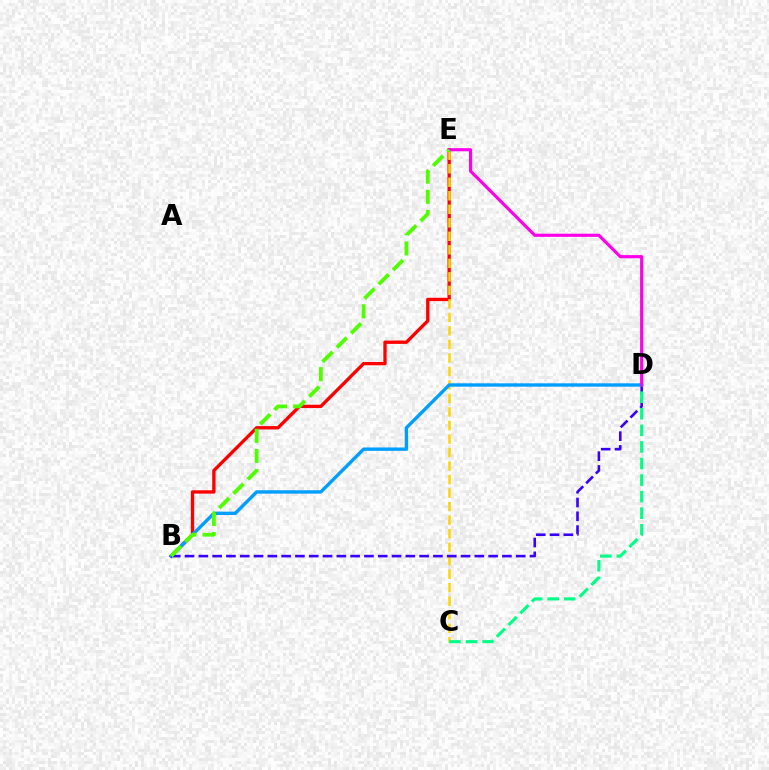{('B', 'E'): [{'color': '#ff0000', 'line_style': 'solid', 'thickness': 2.4}, {'color': '#4fff00', 'line_style': 'dashed', 'thickness': 2.74}], ('C', 'E'): [{'color': '#ffd500', 'line_style': 'dashed', 'thickness': 1.84}], ('B', 'D'): [{'color': '#009eff', 'line_style': 'solid', 'thickness': 2.43}, {'color': '#3700ff', 'line_style': 'dashed', 'thickness': 1.87}], ('C', 'D'): [{'color': '#00ff86', 'line_style': 'dashed', 'thickness': 2.25}], ('D', 'E'): [{'color': '#ff00ed', 'line_style': 'solid', 'thickness': 2.27}]}